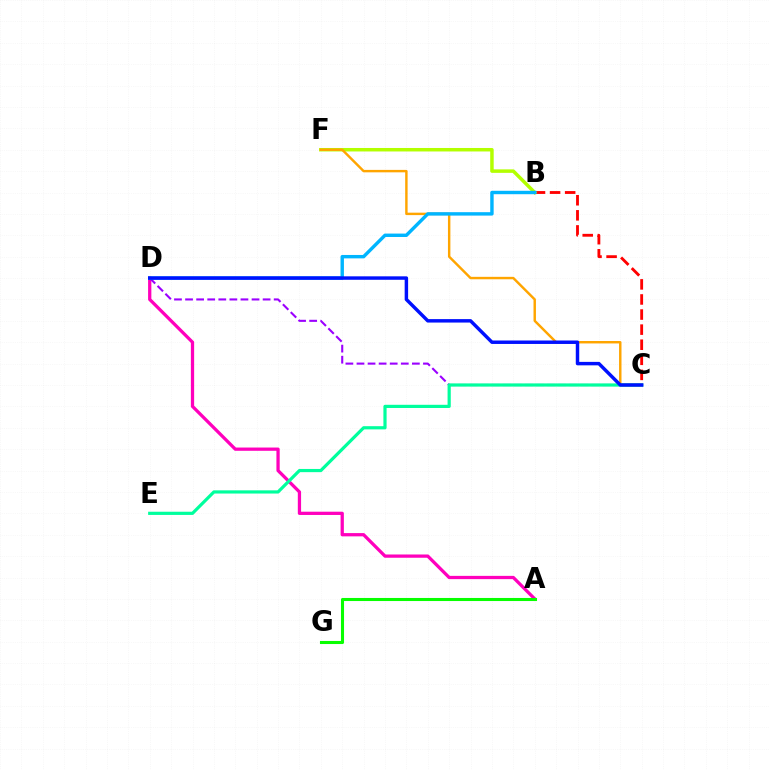{('A', 'D'): [{'color': '#ff00bd', 'line_style': 'solid', 'thickness': 2.35}], ('B', 'C'): [{'color': '#ff0000', 'line_style': 'dashed', 'thickness': 2.05}], ('C', 'D'): [{'color': '#9b00ff', 'line_style': 'dashed', 'thickness': 1.51}, {'color': '#0010ff', 'line_style': 'solid', 'thickness': 2.49}], ('B', 'F'): [{'color': '#b3ff00', 'line_style': 'solid', 'thickness': 2.51}], ('A', 'G'): [{'color': '#08ff00', 'line_style': 'solid', 'thickness': 2.21}], ('C', 'F'): [{'color': '#ffa500', 'line_style': 'solid', 'thickness': 1.75}], ('B', 'D'): [{'color': '#00b5ff', 'line_style': 'solid', 'thickness': 2.46}], ('C', 'E'): [{'color': '#00ff9d', 'line_style': 'solid', 'thickness': 2.3}]}